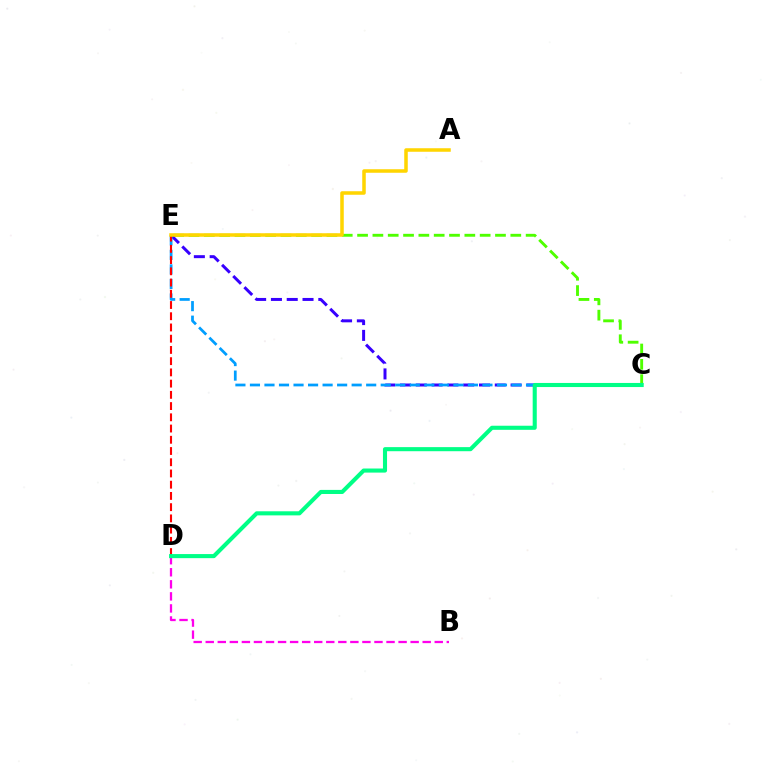{('C', 'E'): [{'color': '#4fff00', 'line_style': 'dashed', 'thickness': 2.08}, {'color': '#3700ff', 'line_style': 'dashed', 'thickness': 2.15}, {'color': '#009eff', 'line_style': 'dashed', 'thickness': 1.97}], ('B', 'D'): [{'color': '#ff00ed', 'line_style': 'dashed', 'thickness': 1.64}], ('D', 'E'): [{'color': '#ff0000', 'line_style': 'dashed', 'thickness': 1.53}], ('A', 'E'): [{'color': '#ffd500', 'line_style': 'solid', 'thickness': 2.54}], ('C', 'D'): [{'color': '#00ff86', 'line_style': 'solid', 'thickness': 2.94}]}